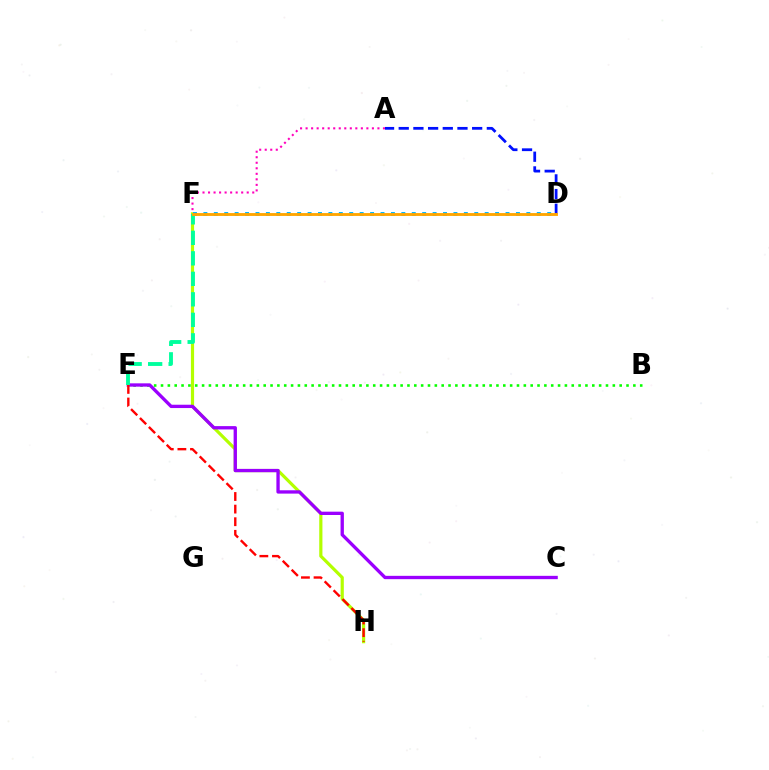{('A', 'F'): [{'color': '#ff00bd', 'line_style': 'dotted', 'thickness': 1.5}], ('A', 'D'): [{'color': '#0010ff', 'line_style': 'dashed', 'thickness': 1.99}], ('F', 'H'): [{'color': '#b3ff00', 'line_style': 'solid', 'thickness': 2.29}], ('B', 'E'): [{'color': '#08ff00', 'line_style': 'dotted', 'thickness': 1.86}], ('C', 'E'): [{'color': '#9b00ff', 'line_style': 'solid', 'thickness': 2.4}], ('E', 'F'): [{'color': '#00ff9d', 'line_style': 'dashed', 'thickness': 2.78}], ('E', 'H'): [{'color': '#ff0000', 'line_style': 'dashed', 'thickness': 1.71}], ('D', 'F'): [{'color': '#00b5ff', 'line_style': 'dotted', 'thickness': 2.83}, {'color': '#ffa500', 'line_style': 'solid', 'thickness': 2.06}]}